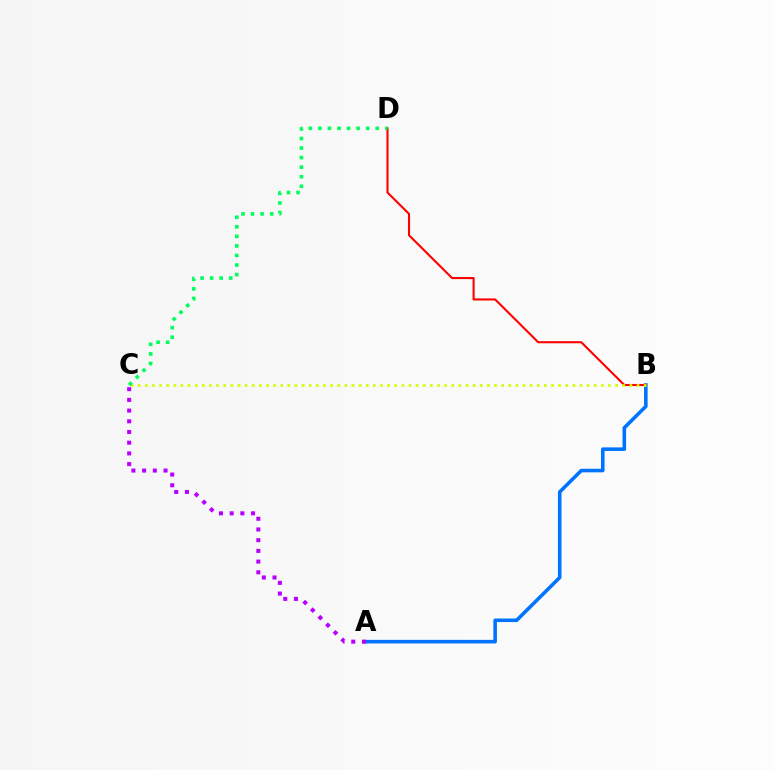{('A', 'B'): [{'color': '#0074ff', 'line_style': 'solid', 'thickness': 2.58}], ('B', 'D'): [{'color': '#ff0000', 'line_style': 'solid', 'thickness': 1.51}], ('B', 'C'): [{'color': '#d1ff00', 'line_style': 'dotted', 'thickness': 1.94}], ('A', 'C'): [{'color': '#b900ff', 'line_style': 'dotted', 'thickness': 2.91}], ('C', 'D'): [{'color': '#00ff5c', 'line_style': 'dotted', 'thickness': 2.6}]}